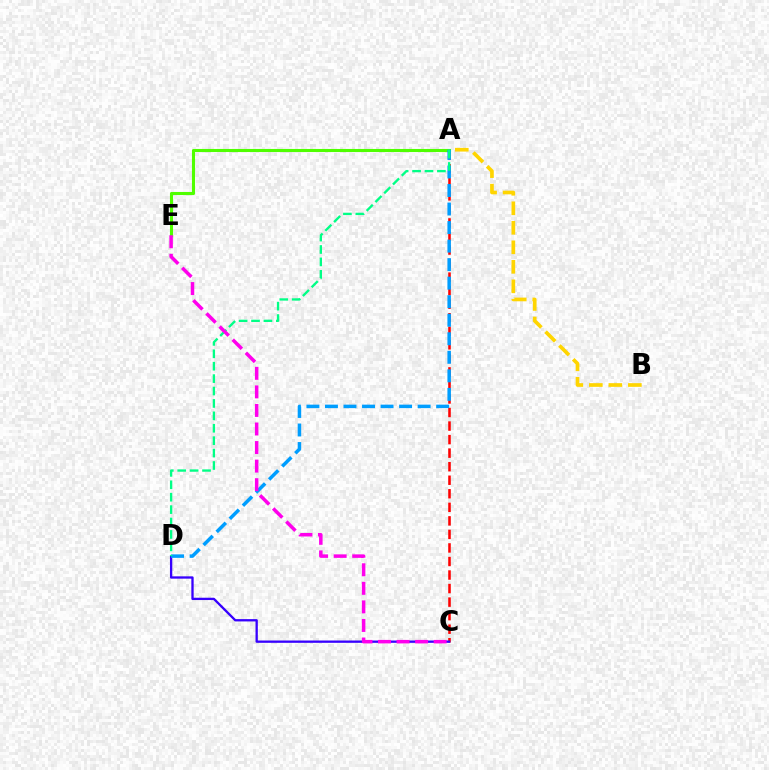{('A', 'B'): [{'color': '#ffd500', 'line_style': 'dashed', 'thickness': 2.65}], ('A', 'C'): [{'color': '#ff0000', 'line_style': 'dashed', 'thickness': 1.84}], ('C', 'D'): [{'color': '#3700ff', 'line_style': 'solid', 'thickness': 1.66}], ('A', 'E'): [{'color': '#4fff00', 'line_style': 'solid', 'thickness': 2.22}], ('A', 'D'): [{'color': '#009eff', 'line_style': 'dashed', 'thickness': 2.52}, {'color': '#00ff86', 'line_style': 'dashed', 'thickness': 1.69}], ('C', 'E'): [{'color': '#ff00ed', 'line_style': 'dashed', 'thickness': 2.52}]}